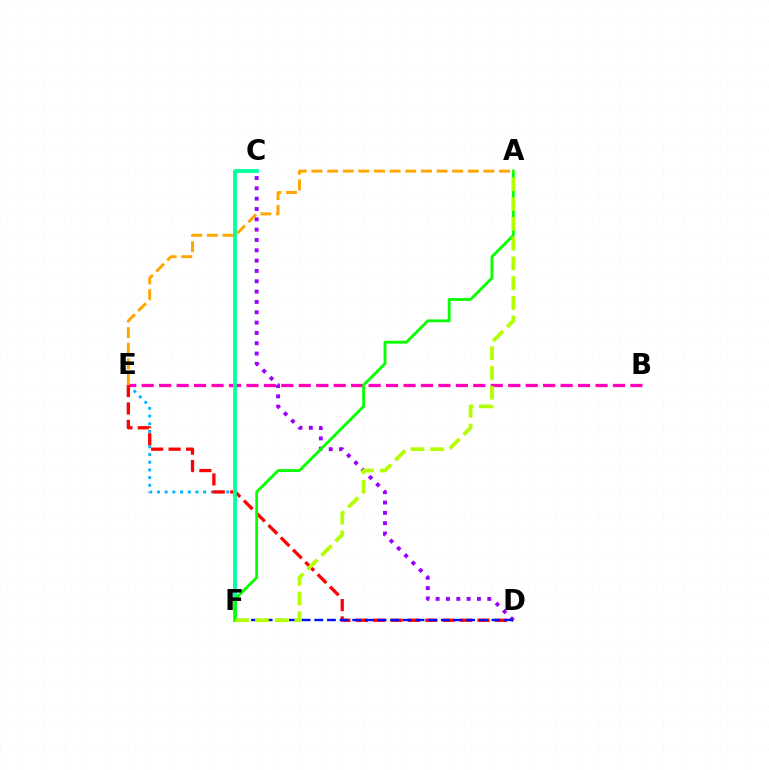{('C', 'D'): [{'color': '#9b00ff', 'line_style': 'dotted', 'thickness': 2.81}], ('E', 'F'): [{'color': '#00b5ff', 'line_style': 'dotted', 'thickness': 2.09}], ('B', 'E'): [{'color': '#ff00bd', 'line_style': 'dashed', 'thickness': 2.37}], ('D', 'E'): [{'color': '#ff0000', 'line_style': 'dashed', 'thickness': 2.36}], ('A', 'E'): [{'color': '#ffa500', 'line_style': 'dashed', 'thickness': 2.12}], ('D', 'F'): [{'color': '#0010ff', 'line_style': 'dashed', 'thickness': 1.72}], ('C', 'F'): [{'color': '#00ff9d', 'line_style': 'solid', 'thickness': 2.71}], ('A', 'F'): [{'color': '#08ff00', 'line_style': 'solid', 'thickness': 2.02}, {'color': '#b3ff00', 'line_style': 'dashed', 'thickness': 2.68}]}